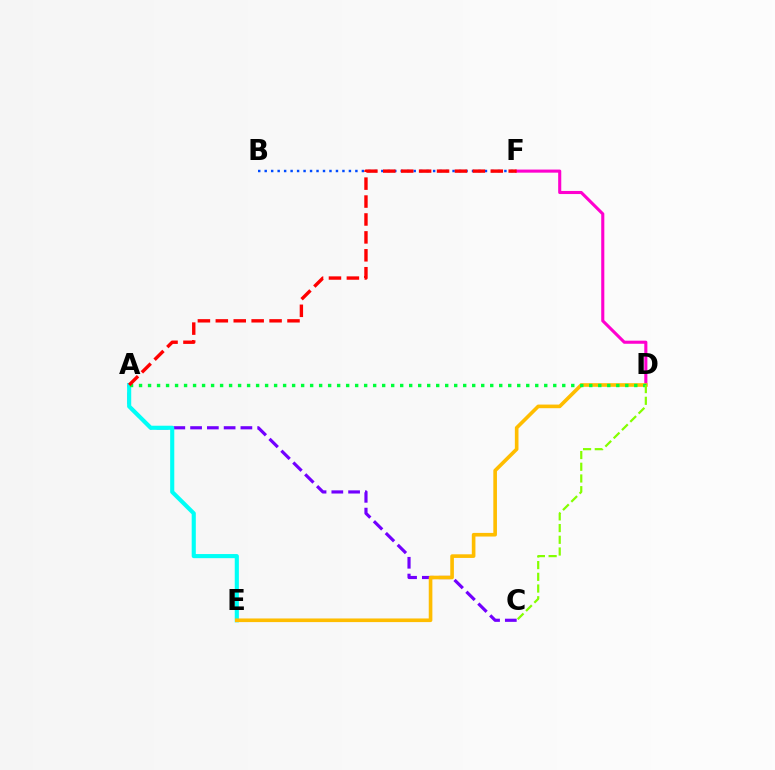{('D', 'F'): [{'color': '#ff00cf', 'line_style': 'solid', 'thickness': 2.22}], ('A', 'C'): [{'color': '#7200ff', 'line_style': 'dashed', 'thickness': 2.28}], ('A', 'E'): [{'color': '#00fff6', 'line_style': 'solid', 'thickness': 2.96}], ('B', 'F'): [{'color': '#004bff', 'line_style': 'dotted', 'thickness': 1.76}], ('D', 'E'): [{'color': '#ffbd00', 'line_style': 'solid', 'thickness': 2.61}], ('A', 'D'): [{'color': '#00ff39', 'line_style': 'dotted', 'thickness': 2.45}], ('C', 'D'): [{'color': '#84ff00', 'line_style': 'dashed', 'thickness': 1.59}], ('A', 'F'): [{'color': '#ff0000', 'line_style': 'dashed', 'thickness': 2.43}]}